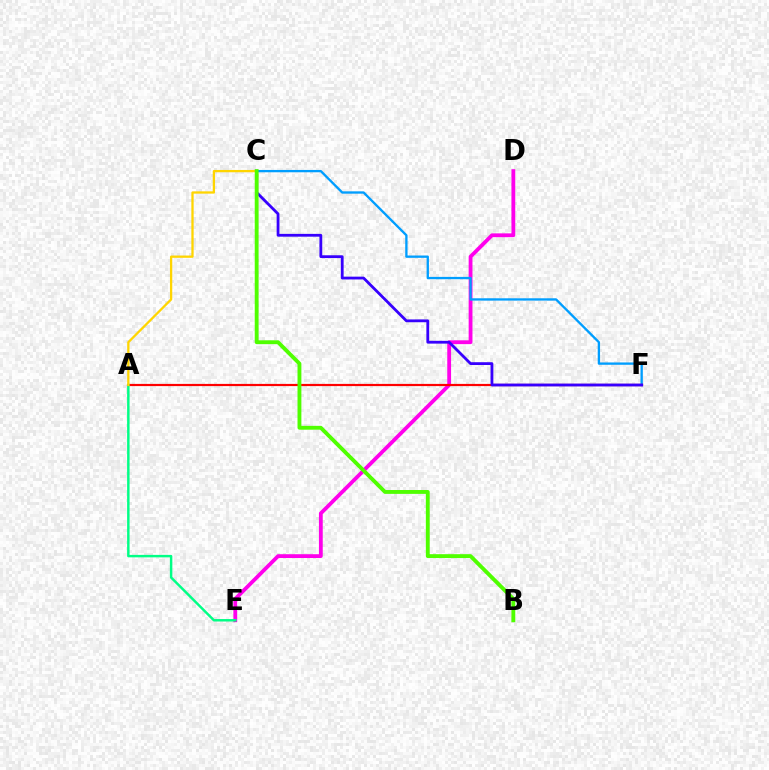{('D', 'E'): [{'color': '#ff00ed', 'line_style': 'solid', 'thickness': 2.74}], ('C', 'F'): [{'color': '#009eff', 'line_style': 'solid', 'thickness': 1.68}, {'color': '#3700ff', 'line_style': 'solid', 'thickness': 2.01}], ('A', 'F'): [{'color': '#ff0000', 'line_style': 'solid', 'thickness': 1.58}], ('A', 'E'): [{'color': '#00ff86', 'line_style': 'solid', 'thickness': 1.77}], ('A', 'C'): [{'color': '#ffd500', 'line_style': 'solid', 'thickness': 1.65}], ('B', 'C'): [{'color': '#4fff00', 'line_style': 'solid', 'thickness': 2.78}]}